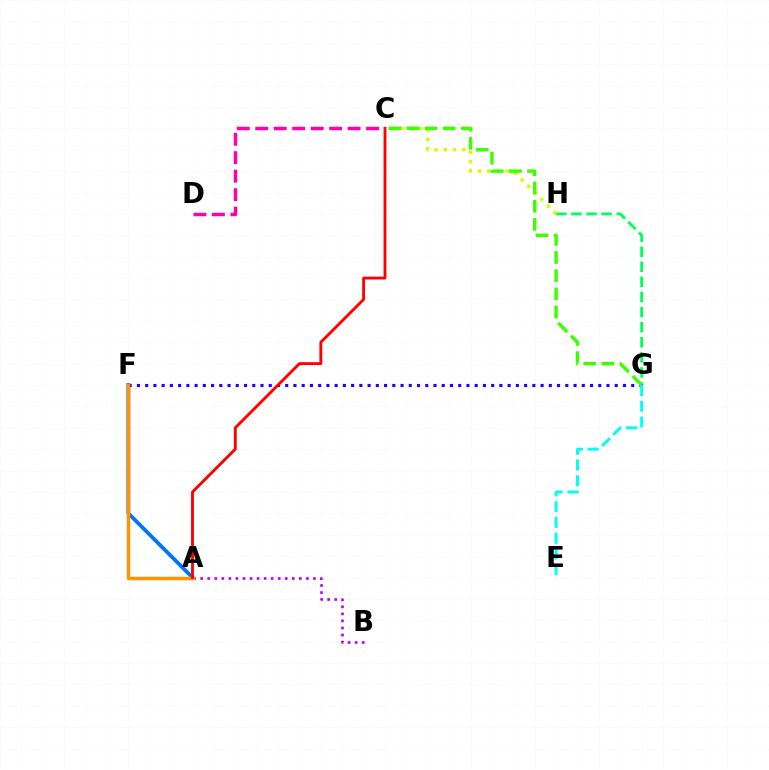{('G', 'H'): [{'color': '#00ff5c', 'line_style': 'dashed', 'thickness': 2.05}], ('C', 'H'): [{'color': '#d1ff00', 'line_style': 'dotted', 'thickness': 2.52}], ('A', 'F'): [{'color': '#0074ff', 'line_style': 'solid', 'thickness': 2.73}, {'color': '#ff9400', 'line_style': 'solid', 'thickness': 2.5}], ('F', 'G'): [{'color': '#2500ff', 'line_style': 'dotted', 'thickness': 2.24}], ('C', 'G'): [{'color': '#3dff00', 'line_style': 'dashed', 'thickness': 2.47}], ('A', 'B'): [{'color': '#b900ff', 'line_style': 'dotted', 'thickness': 1.91}], ('A', 'C'): [{'color': '#ff0000', 'line_style': 'solid', 'thickness': 2.06}], ('C', 'D'): [{'color': '#ff00ac', 'line_style': 'dashed', 'thickness': 2.51}], ('E', 'G'): [{'color': '#00fff6', 'line_style': 'dashed', 'thickness': 2.14}]}